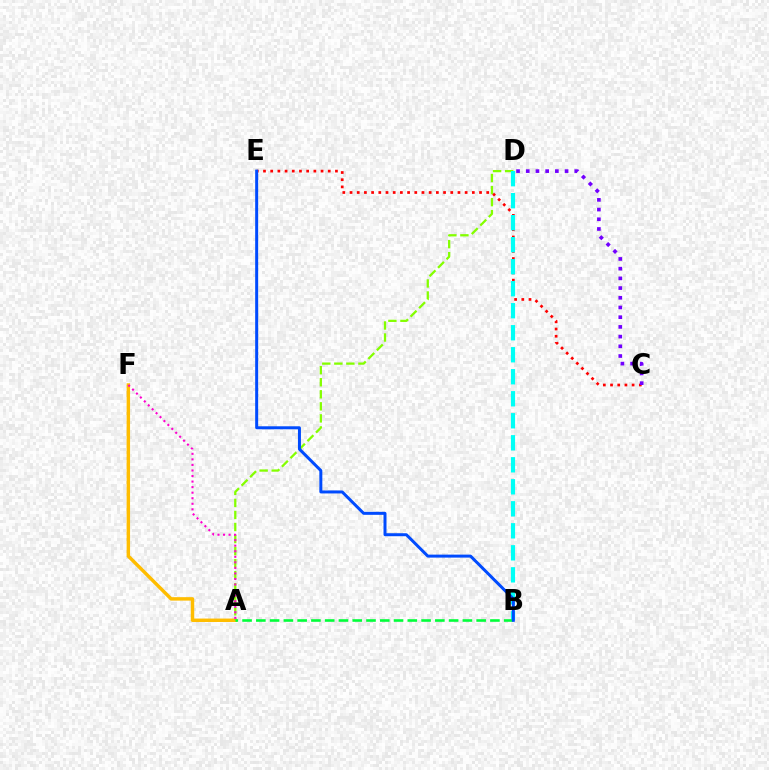{('C', 'E'): [{'color': '#ff0000', 'line_style': 'dotted', 'thickness': 1.95}], ('A', 'F'): [{'color': '#ffbd00', 'line_style': 'solid', 'thickness': 2.48}, {'color': '#ff00cf', 'line_style': 'dotted', 'thickness': 1.51}], ('C', 'D'): [{'color': '#7200ff', 'line_style': 'dotted', 'thickness': 2.64}], ('A', 'D'): [{'color': '#84ff00', 'line_style': 'dashed', 'thickness': 1.64}], ('B', 'D'): [{'color': '#00fff6', 'line_style': 'dashed', 'thickness': 2.99}], ('A', 'B'): [{'color': '#00ff39', 'line_style': 'dashed', 'thickness': 1.87}], ('B', 'E'): [{'color': '#004bff', 'line_style': 'solid', 'thickness': 2.15}]}